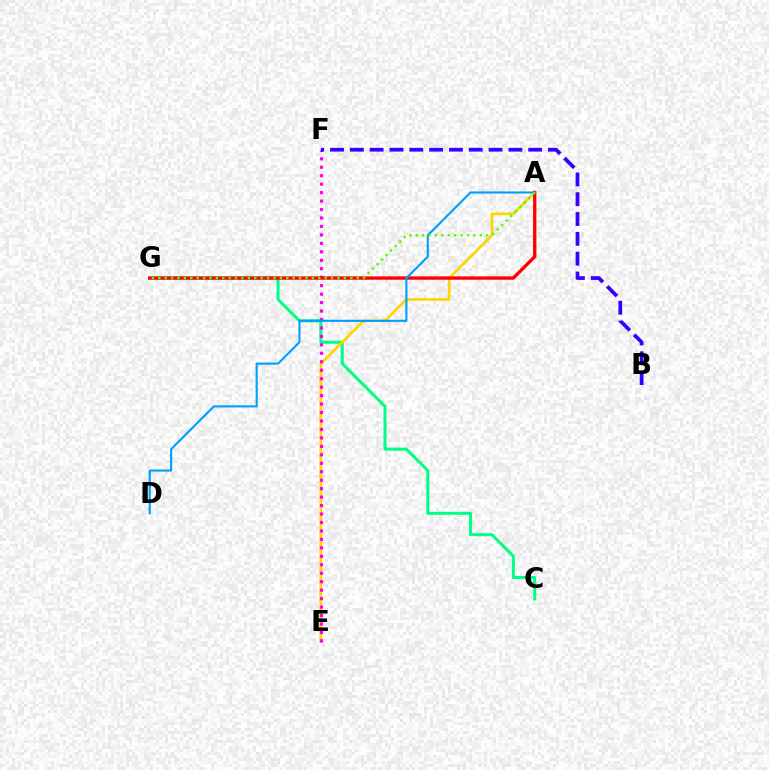{('C', 'G'): [{'color': '#00ff86', 'line_style': 'solid', 'thickness': 2.17}], ('A', 'E'): [{'color': '#ffd500', 'line_style': 'solid', 'thickness': 1.91}], ('E', 'F'): [{'color': '#ff00ed', 'line_style': 'dotted', 'thickness': 2.3}], ('A', 'G'): [{'color': '#ff0000', 'line_style': 'solid', 'thickness': 2.41}, {'color': '#4fff00', 'line_style': 'dotted', 'thickness': 1.74}], ('A', 'D'): [{'color': '#009eff', 'line_style': 'solid', 'thickness': 1.52}], ('B', 'F'): [{'color': '#3700ff', 'line_style': 'dashed', 'thickness': 2.69}]}